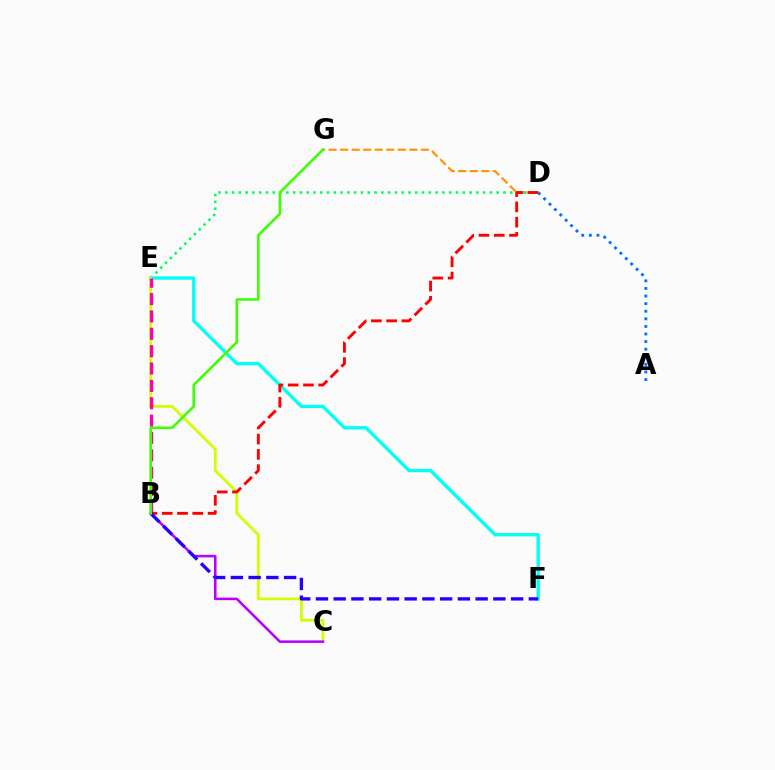{('D', 'G'): [{'color': '#ff9400', 'line_style': 'dashed', 'thickness': 1.57}], ('D', 'E'): [{'color': '#00ff5c', 'line_style': 'dotted', 'thickness': 1.84}], ('E', 'F'): [{'color': '#00fff6', 'line_style': 'solid', 'thickness': 2.4}], ('C', 'E'): [{'color': '#d1ff00', 'line_style': 'solid', 'thickness': 2.01}], ('A', 'D'): [{'color': '#0074ff', 'line_style': 'dotted', 'thickness': 2.06}], ('B', 'E'): [{'color': '#ff00ac', 'line_style': 'dashed', 'thickness': 2.36}], ('B', 'C'): [{'color': '#b900ff', 'line_style': 'solid', 'thickness': 1.83}], ('B', 'D'): [{'color': '#ff0000', 'line_style': 'dashed', 'thickness': 2.08}], ('B', 'F'): [{'color': '#2500ff', 'line_style': 'dashed', 'thickness': 2.41}], ('B', 'G'): [{'color': '#3dff00', 'line_style': 'solid', 'thickness': 1.87}]}